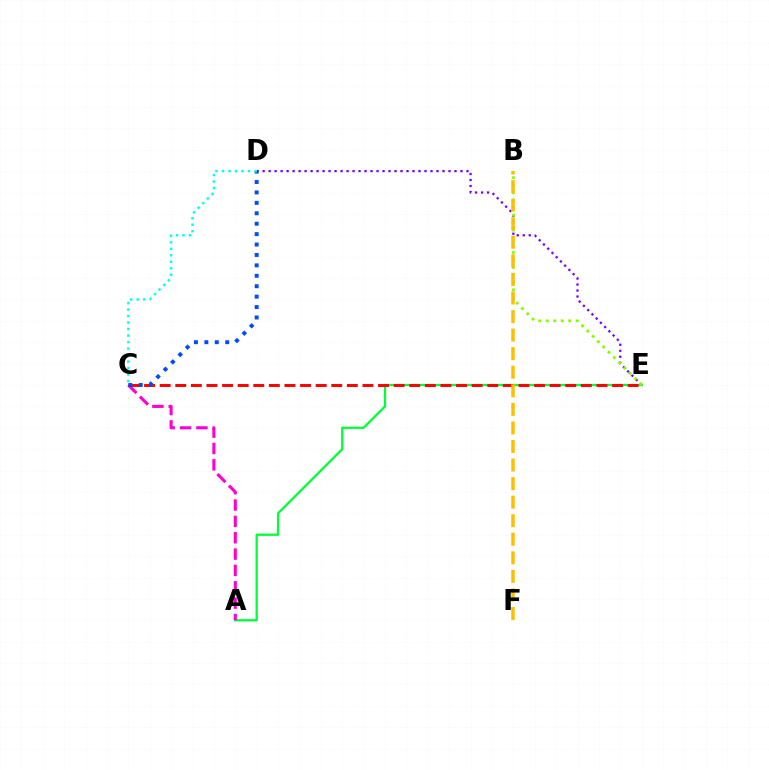{('A', 'E'): [{'color': '#00ff39', 'line_style': 'solid', 'thickness': 1.64}], ('D', 'E'): [{'color': '#7200ff', 'line_style': 'dotted', 'thickness': 1.63}], ('B', 'E'): [{'color': '#84ff00', 'line_style': 'dotted', 'thickness': 2.03}], ('A', 'C'): [{'color': '#ff00cf', 'line_style': 'dashed', 'thickness': 2.22}], ('C', 'E'): [{'color': '#ff0000', 'line_style': 'dashed', 'thickness': 2.12}], ('C', 'D'): [{'color': '#004bff', 'line_style': 'dotted', 'thickness': 2.83}, {'color': '#00fff6', 'line_style': 'dotted', 'thickness': 1.77}], ('B', 'F'): [{'color': '#ffbd00', 'line_style': 'dashed', 'thickness': 2.52}]}